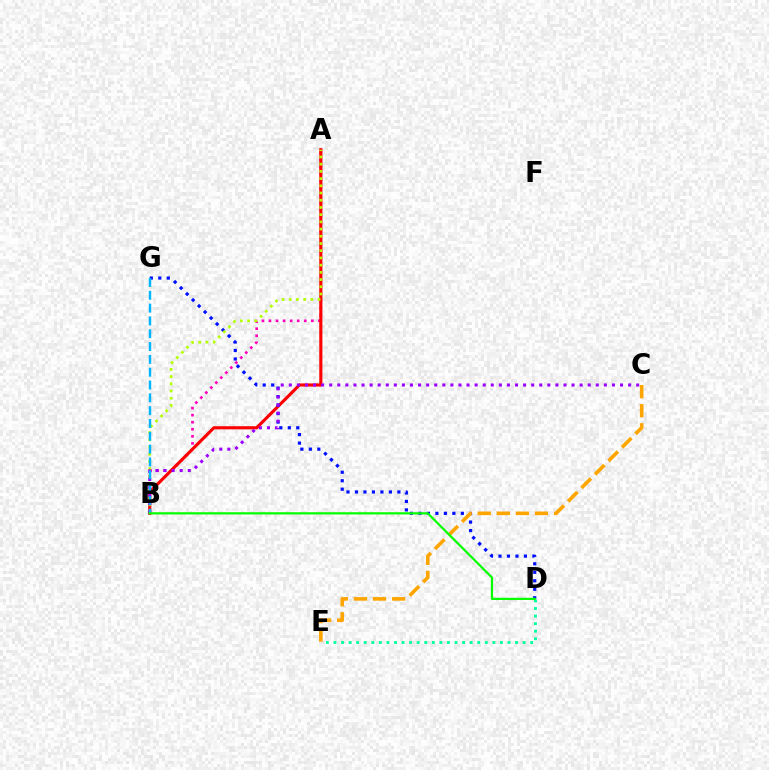{('A', 'B'): [{'color': '#ff00bd', 'line_style': 'dotted', 'thickness': 1.92}, {'color': '#ff0000', 'line_style': 'solid', 'thickness': 2.25}, {'color': '#b3ff00', 'line_style': 'dotted', 'thickness': 1.96}], ('D', 'E'): [{'color': '#00ff9d', 'line_style': 'dotted', 'thickness': 2.06}], ('D', 'G'): [{'color': '#0010ff', 'line_style': 'dotted', 'thickness': 2.31}], ('C', 'E'): [{'color': '#ffa500', 'line_style': 'dashed', 'thickness': 2.59}], ('B', 'C'): [{'color': '#9b00ff', 'line_style': 'dotted', 'thickness': 2.19}], ('B', 'G'): [{'color': '#00b5ff', 'line_style': 'dashed', 'thickness': 1.74}], ('B', 'D'): [{'color': '#08ff00', 'line_style': 'solid', 'thickness': 1.61}]}